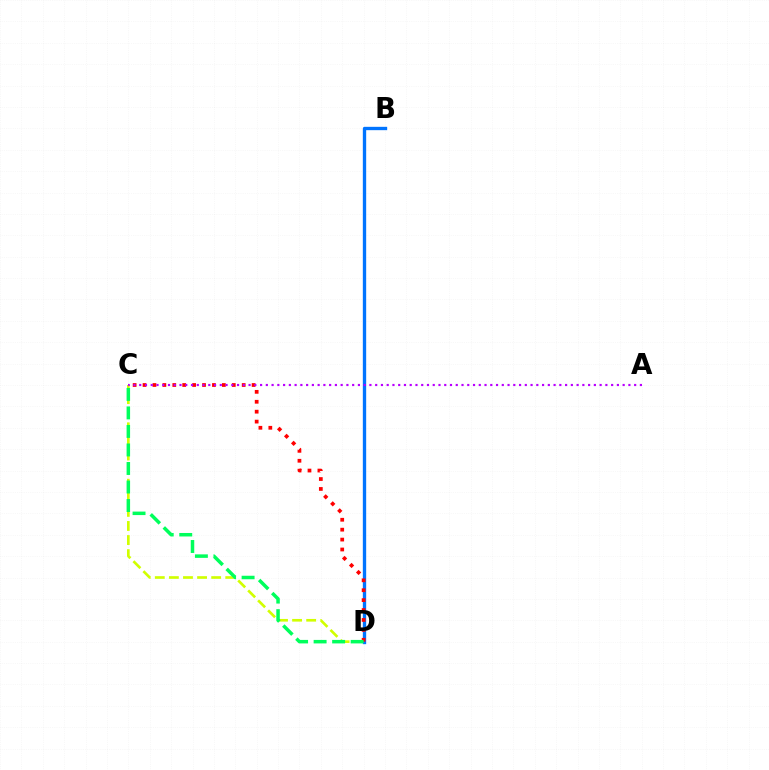{('C', 'D'): [{'color': '#d1ff00', 'line_style': 'dashed', 'thickness': 1.91}, {'color': '#ff0000', 'line_style': 'dotted', 'thickness': 2.69}, {'color': '#00ff5c', 'line_style': 'dashed', 'thickness': 2.52}], ('B', 'D'): [{'color': '#0074ff', 'line_style': 'solid', 'thickness': 2.41}], ('A', 'C'): [{'color': '#b900ff', 'line_style': 'dotted', 'thickness': 1.56}]}